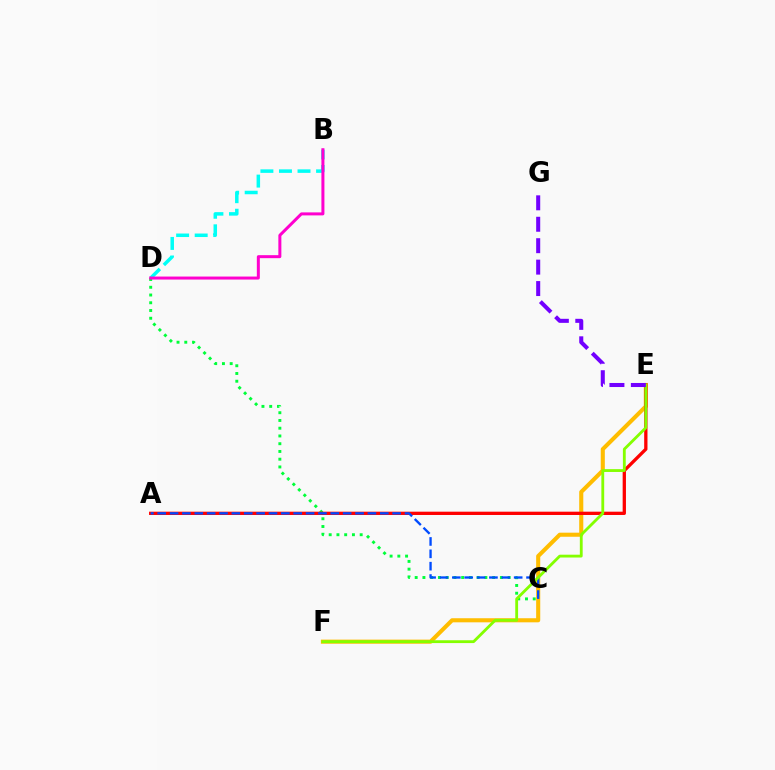{('C', 'D'): [{'color': '#00ff39', 'line_style': 'dotted', 'thickness': 2.1}], ('B', 'D'): [{'color': '#00fff6', 'line_style': 'dashed', 'thickness': 2.52}, {'color': '#ff00cf', 'line_style': 'solid', 'thickness': 2.16}], ('E', 'F'): [{'color': '#ffbd00', 'line_style': 'solid', 'thickness': 2.94}, {'color': '#84ff00', 'line_style': 'solid', 'thickness': 2.03}], ('A', 'E'): [{'color': '#ff0000', 'line_style': 'solid', 'thickness': 2.37}], ('A', 'C'): [{'color': '#004bff', 'line_style': 'dashed', 'thickness': 1.68}], ('E', 'G'): [{'color': '#7200ff', 'line_style': 'dashed', 'thickness': 2.91}]}